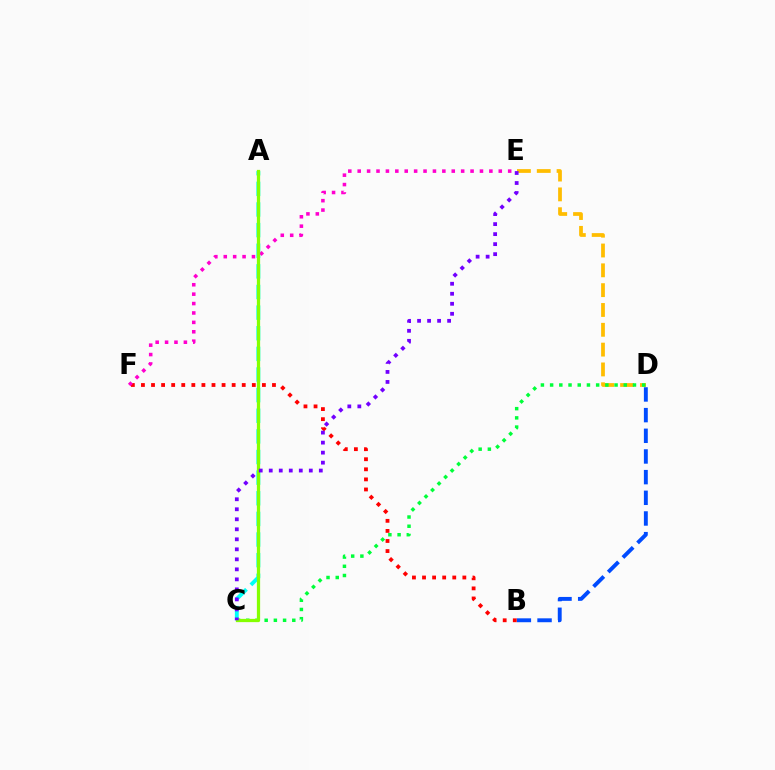{('B', 'D'): [{'color': '#004bff', 'line_style': 'dashed', 'thickness': 2.81}], ('D', 'E'): [{'color': '#ffbd00', 'line_style': 'dashed', 'thickness': 2.69}], ('B', 'F'): [{'color': '#ff0000', 'line_style': 'dotted', 'thickness': 2.74}], ('C', 'D'): [{'color': '#00ff39', 'line_style': 'dotted', 'thickness': 2.5}], ('A', 'C'): [{'color': '#00fff6', 'line_style': 'dashed', 'thickness': 2.8}, {'color': '#84ff00', 'line_style': 'solid', 'thickness': 2.33}], ('E', 'F'): [{'color': '#ff00cf', 'line_style': 'dotted', 'thickness': 2.56}], ('C', 'E'): [{'color': '#7200ff', 'line_style': 'dotted', 'thickness': 2.72}]}